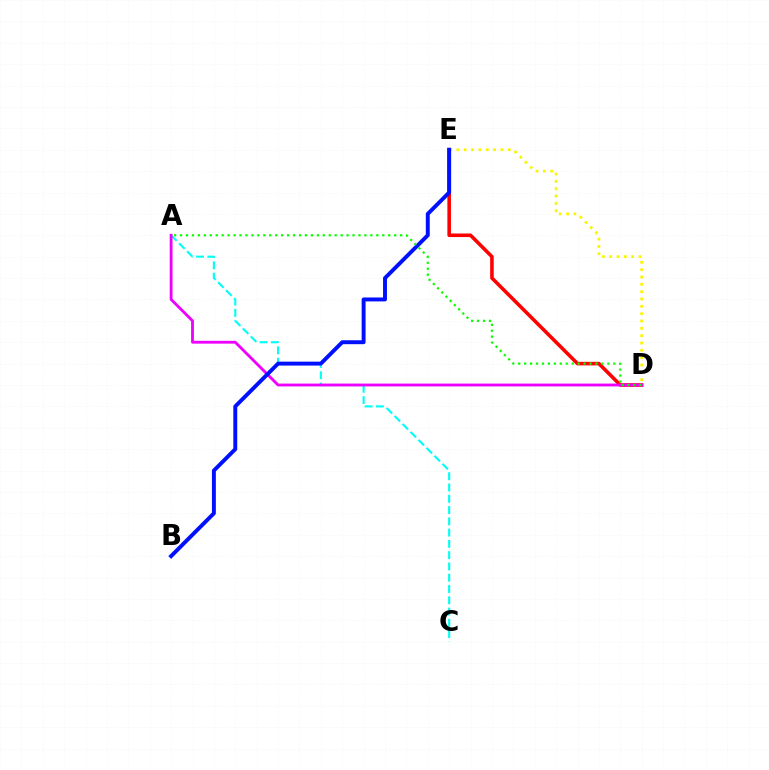{('A', 'C'): [{'color': '#00fff6', 'line_style': 'dashed', 'thickness': 1.53}], ('D', 'E'): [{'color': '#ff0000', 'line_style': 'solid', 'thickness': 2.57}, {'color': '#fcf500', 'line_style': 'dotted', 'thickness': 1.99}], ('A', 'D'): [{'color': '#ee00ff', 'line_style': 'solid', 'thickness': 2.05}, {'color': '#08ff00', 'line_style': 'dotted', 'thickness': 1.62}], ('B', 'E'): [{'color': '#0010ff', 'line_style': 'solid', 'thickness': 2.83}]}